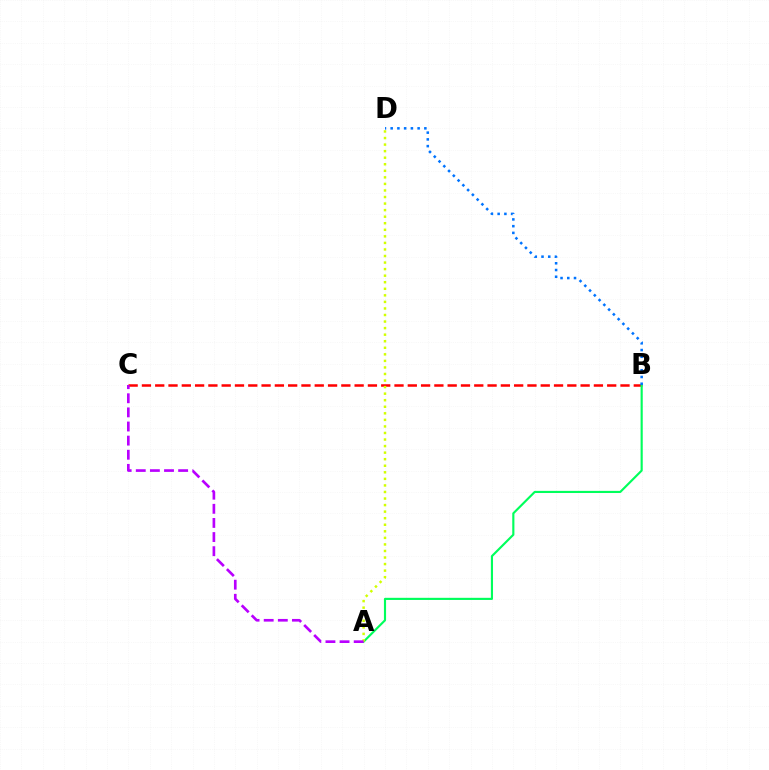{('B', 'C'): [{'color': '#ff0000', 'line_style': 'dashed', 'thickness': 1.81}], ('A', 'B'): [{'color': '#00ff5c', 'line_style': 'solid', 'thickness': 1.54}], ('A', 'D'): [{'color': '#d1ff00', 'line_style': 'dotted', 'thickness': 1.78}], ('B', 'D'): [{'color': '#0074ff', 'line_style': 'dotted', 'thickness': 1.83}], ('A', 'C'): [{'color': '#b900ff', 'line_style': 'dashed', 'thickness': 1.92}]}